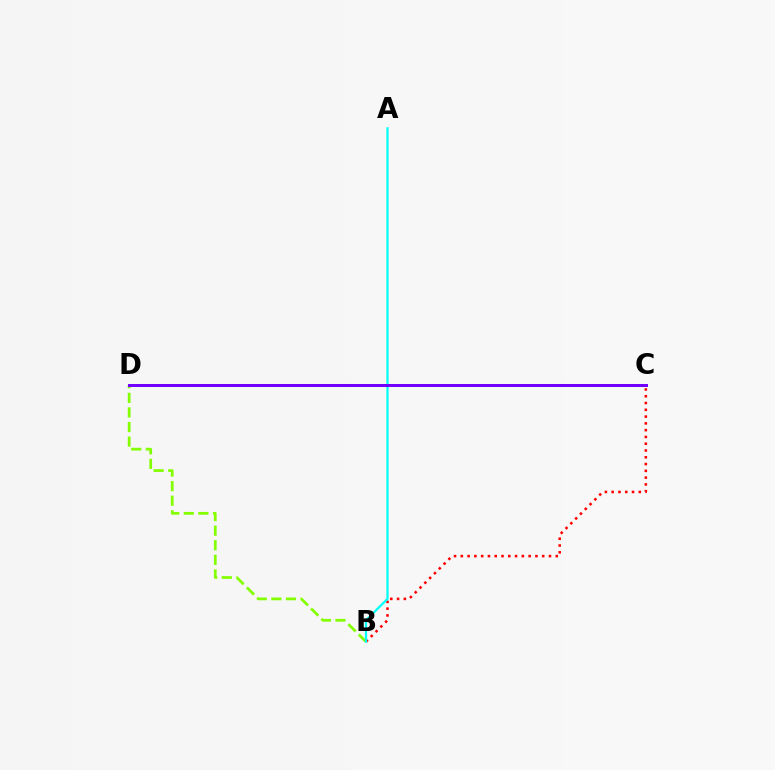{('B', 'C'): [{'color': '#ff0000', 'line_style': 'dotted', 'thickness': 1.84}], ('B', 'D'): [{'color': '#84ff00', 'line_style': 'dashed', 'thickness': 1.98}], ('A', 'B'): [{'color': '#00fff6', 'line_style': 'solid', 'thickness': 1.61}], ('C', 'D'): [{'color': '#7200ff', 'line_style': 'solid', 'thickness': 2.17}]}